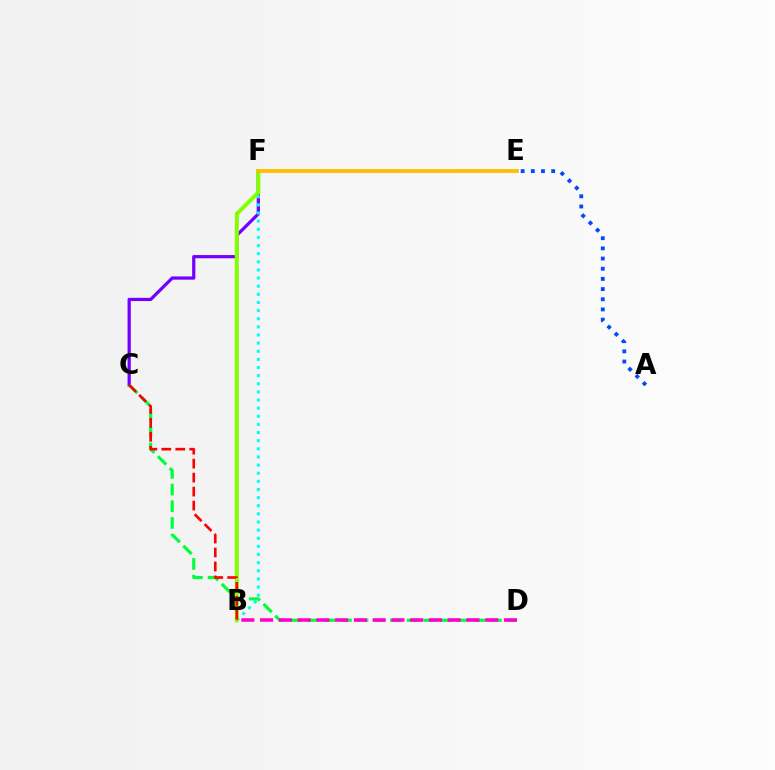{('C', 'F'): [{'color': '#7200ff', 'line_style': 'solid', 'thickness': 2.32}], ('C', 'D'): [{'color': '#00ff39', 'line_style': 'dashed', 'thickness': 2.26}], ('B', 'D'): [{'color': '#ff00cf', 'line_style': 'dashed', 'thickness': 2.55}], ('B', 'F'): [{'color': '#00fff6', 'line_style': 'dotted', 'thickness': 2.21}, {'color': '#84ff00', 'line_style': 'solid', 'thickness': 2.89}], ('A', 'E'): [{'color': '#004bff', 'line_style': 'dotted', 'thickness': 2.76}], ('B', 'C'): [{'color': '#ff0000', 'line_style': 'dashed', 'thickness': 1.9}], ('E', 'F'): [{'color': '#ffbd00', 'line_style': 'solid', 'thickness': 2.75}]}